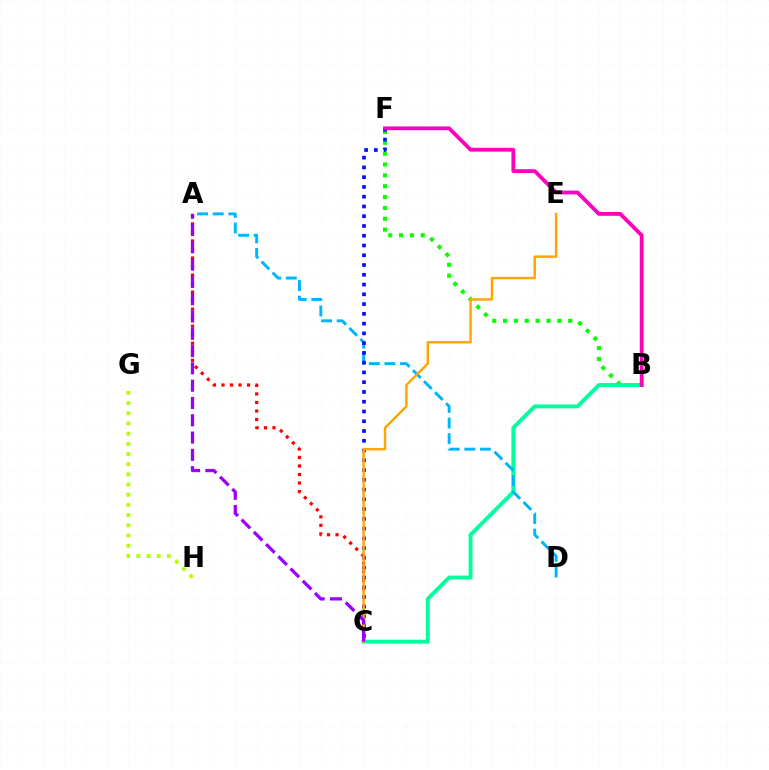{('A', 'C'): [{'color': '#ff0000', 'line_style': 'dotted', 'thickness': 2.32}, {'color': '#9b00ff', 'line_style': 'dashed', 'thickness': 2.35}], ('B', 'F'): [{'color': '#08ff00', 'line_style': 'dotted', 'thickness': 2.95}, {'color': '#ff00bd', 'line_style': 'solid', 'thickness': 2.75}], ('B', 'C'): [{'color': '#00ff9d', 'line_style': 'solid', 'thickness': 2.81}], ('A', 'D'): [{'color': '#00b5ff', 'line_style': 'dashed', 'thickness': 2.12}], ('C', 'F'): [{'color': '#0010ff', 'line_style': 'dotted', 'thickness': 2.65}], ('C', 'E'): [{'color': '#ffa500', 'line_style': 'solid', 'thickness': 1.74}], ('G', 'H'): [{'color': '#b3ff00', 'line_style': 'dotted', 'thickness': 2.77}]}